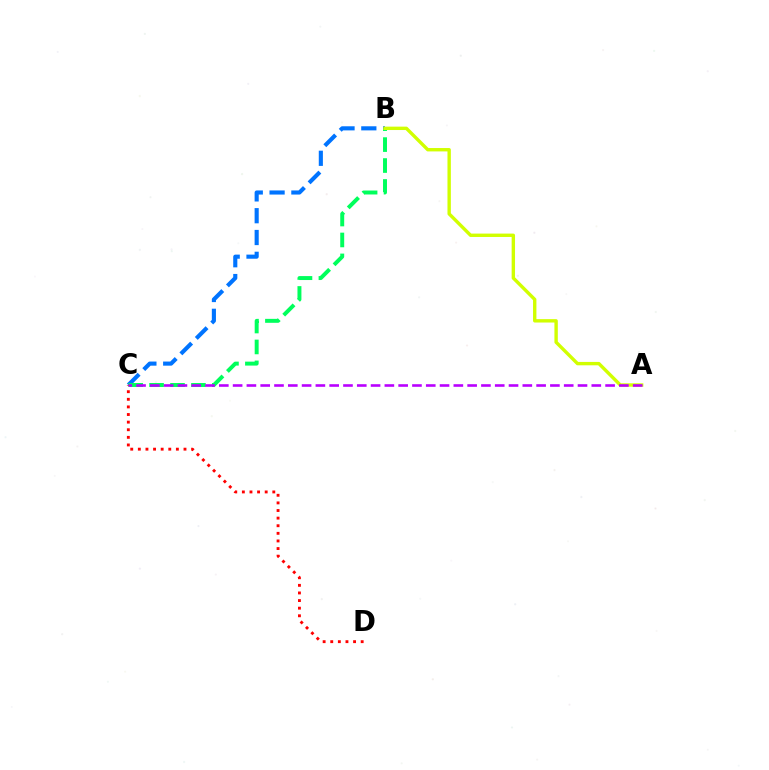{('B', 'C'): [{'color': '#0074ff', 'line_style': 'dashed', 'thickness': 2.96}, {'color': '#00ff5c', 'line_style': 'dashed', 'thickness': 2.84}], ('A', 'B'): [{'color': '#d1ff00', 'line_style': 'solid', 'thickness': 2.44}], ('C', 'D'): [{'color': '#ff0000', 'line_style': 'dotted', 'thickness': 2.07}], ('A', 'C'): [{'color': '#b900ff', 'line_style': 'dashed', 'thickness': 1.87}]}